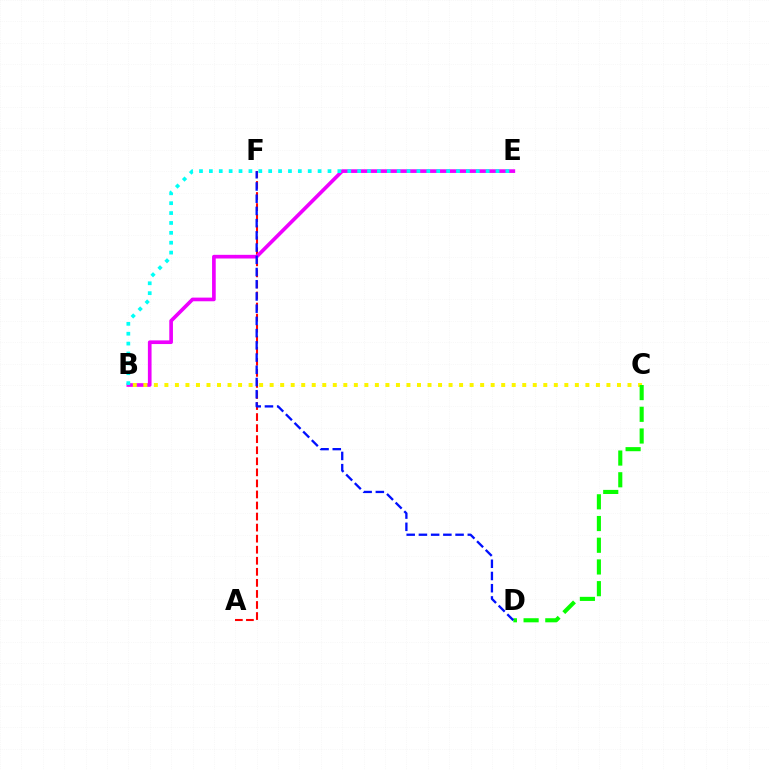{('A', 'F'): [{'color': '#ff0000', 'line_style': 'dashed', 'thickness': 1.5}], ('B', 'E'): [{'color': '#ee00ff', 'line_style': 'solid', 'thickness': 2.64}, {'color': '#00fff6', 'line_style': 'dotted', 'thickness': 2.69}], ('B', 'C'): [{'color': '#fcf500', 'line_style': 'dotted', 'thickness': 2.86}], ('C', 'D'): [{'color': '#08ff00', 'line_style': 'dashed', 'thickness': 2.95}], ('D', 'F'): [{'color': '#0010ff', 'line_style': 'dashed', 'thickness': 1.66}]}